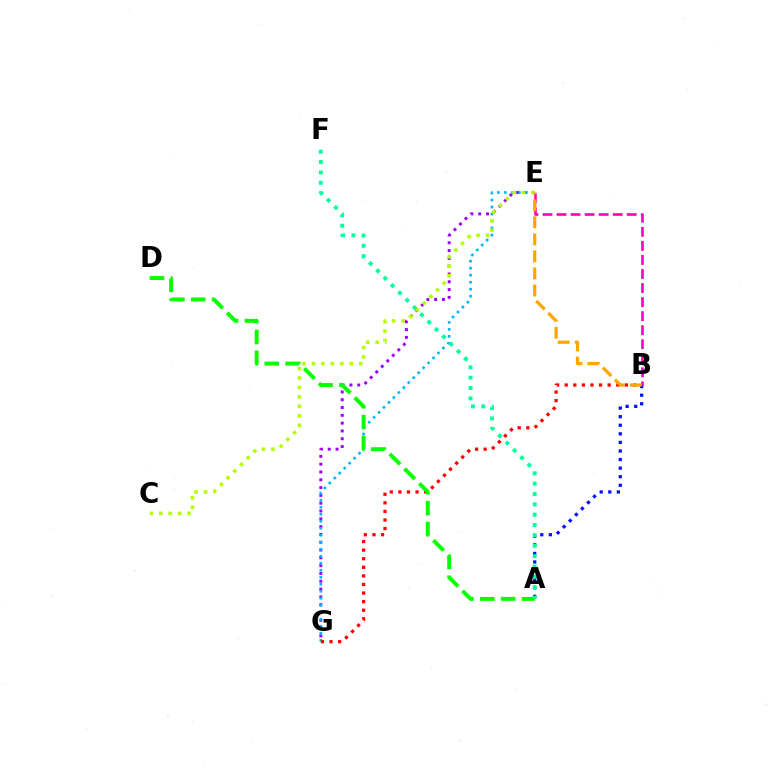{('E', 'G'): [{'color': '#9b00ff', 'line_style': 'dotted', 'thickness': 2.12}, {'color': '#00b5ff', 'line_style': 'dotted', 'thickness': 1.9}], ('A', 'B'): [{'color': '#0010ff', 'line_style': 'dotted', 'thickness': 2.33}], ('B', 'G'): [{'color': '#ff0000', 'line_style': 'dotted', 'thickness': 2.33}], ('A', 'D'): [{'color': '#08ff00', 'line_style': 'dashed', 'thickness': 2.83}], ('A', 'F'): [{'color': '#00ff9d', 'line_style': 'dotted', 'thickness': 2.82}], ('B', 'E'): [{'color': '#ff00bd', 'line_style': 'dashed', 'thickness': 1.91}, {'color': '#ffa500', 'line_style': 'dashed', 'thickness': 2.32}], ('C', 'E'): [{'color': '#b3ff00', 'line_style': 'dotted', 'thickness': 2.57}]}